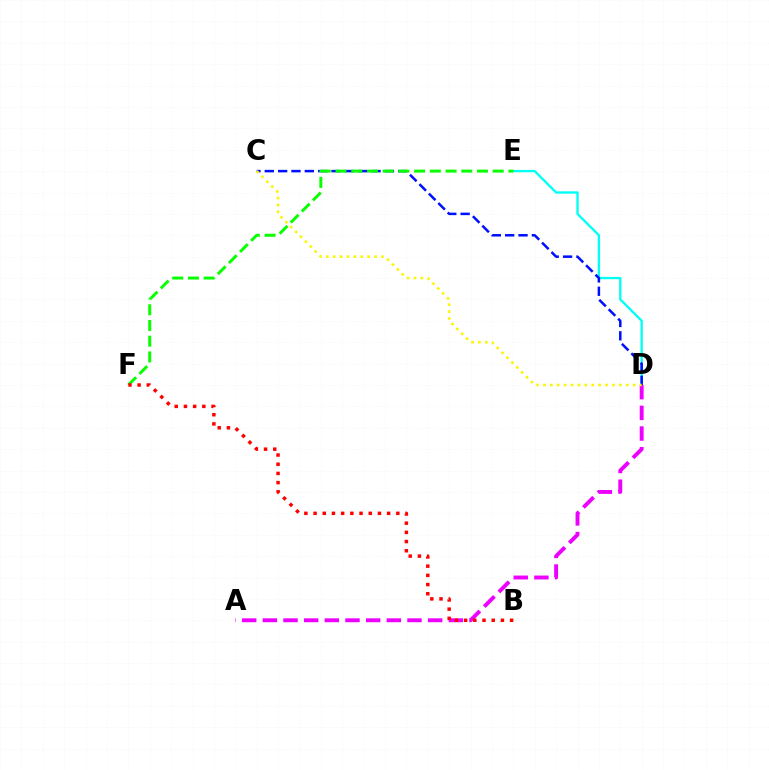{('D', 'E'): [{'color': '#00fff6', 'line_style': 'solid', 'thickness': 1.68}], ('C', 'D'): [{'color': '#0010ff', 'line_style': 'dashed', 'thickness': 1.81}, {'color': '#fcf500', 'line_style': 'dotted', 'thickness': 1.87}], ('A', 'D'): [{'color': '#ee00ff', 'line_style': 'dashed', 'thickness': 2.81}], ('E', 'F'): [{'color': '#08ff00', 'line_style': 'dashed', 'thickness': 2.14}], ('B', 'F'): [{'color': '#ff0000', 'line_style': 'dotted', 'thickness': 2.5}]}